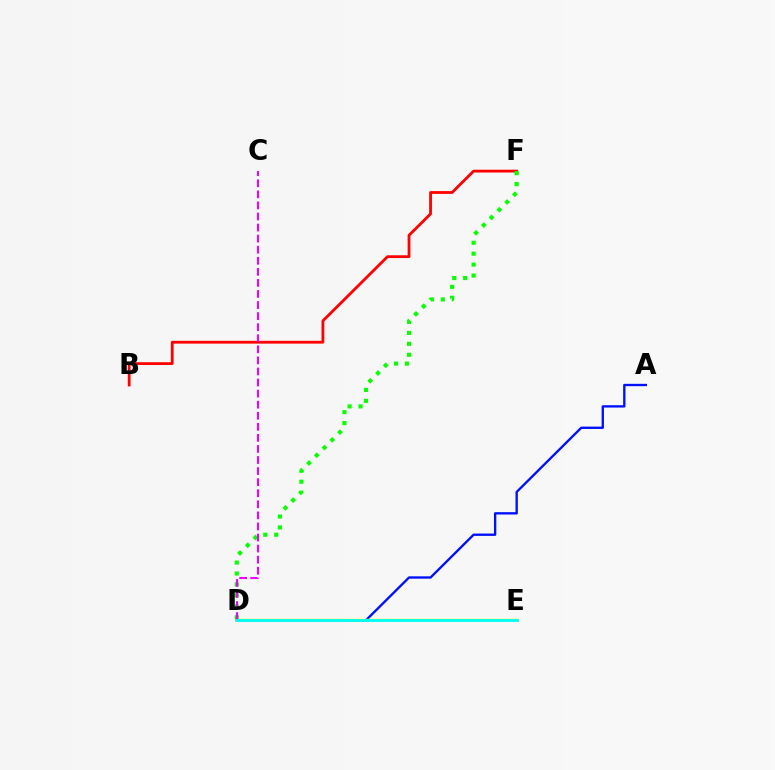{('A', 'D'): [{'color': '#0010ff', 'line_style': 'solid', 'thickness': 1.69}], ('B', 'F'): [{'color': '#ff0000', 'line_style': 'solid', 'thickness': 2.01}], ('D', 'F'): [{'color': '#08ff00', 'line_style': 'dotted', 'thickness': 2.97}], ('D', 'E'): [{'color': '#fcf500', 'line_style': 'solid', 'thickness': 1.75}, {'color': '#00fff6', 'line_style': 'solid', 'thickness': 2.06}], ('C', 'D'): [{'color': '#ee00ff', 'line_style': 'dashed', 'thickness': 1.5}]}